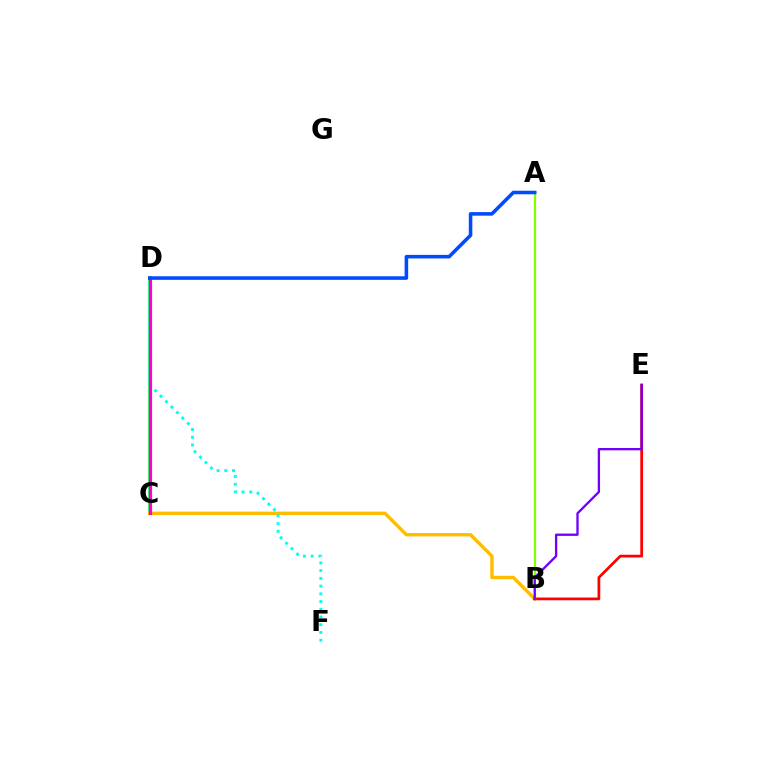{('C', 'D'): [{'color': '#00ff39', 'line_style': 'solid', 'thickness': 2.58}, {'color': '#ff00cf', 'line_style': 'solid', 'thickness': 2.28}], ('B', 'C'): [{'color': '#ffbd00', 'line_style': 'solid', 'thickness': 2.45}], ('D', 'F'): [{'color': '#00fff6', 'line_style': 'dotted', 'thickness': 2.1}], ('B', 'E'): [{'color': '#ff0000', 'line_style': 'solid', 'thickness': 1.97}, {'color': '#7200ff', 'line_style': 'solid', 'thickness': 1.68}], ('A', 'B'): [{'color': '#84ff00', 'line_style': 'solid', 'thickness': 1.6}], ('A', 'D'): [{'color': '#004bff', 'line_style': 'solid', 'thickness': 2.57}]}